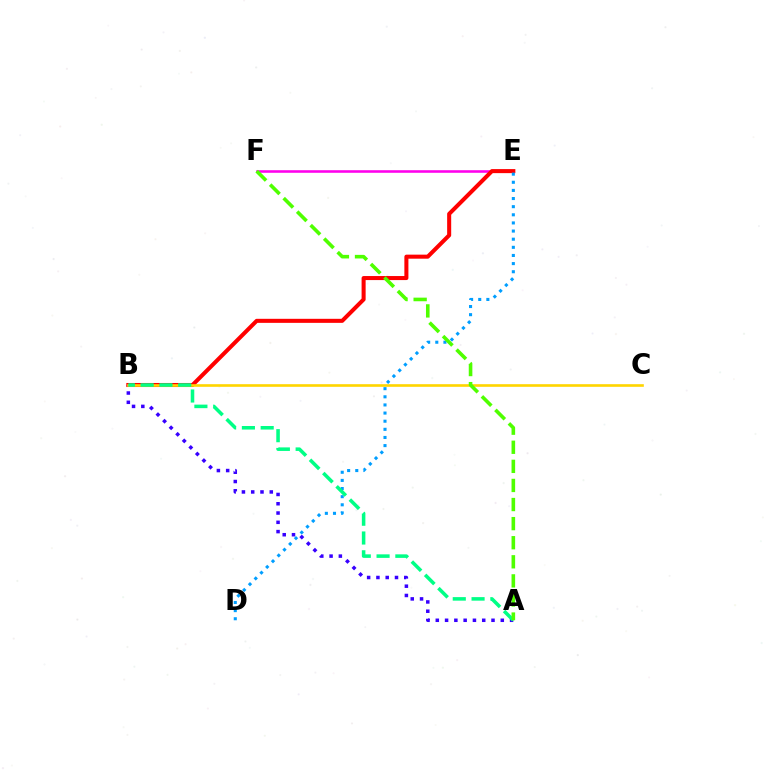{('E', 'F'): [{'color': '#ff00ed', 'line_style': 'solid', 'thickness': 1.86}], ('B', 'E'): [{'color': '#ff0000', 'line_style': 'solid', 'thickness': 2.91}], ('A', 'B'): [{'color': '#3700ff', 'line_style': 'dotted', 'thickness': 2.52}, {'color': '#00ff86', 'line_style': 'dashed', 'thickness': 2.55}], ('D', 'E'): [{'color': '#009eff', 'line_style': 'dotted', 'thickness': 2.21}], ('B', 'C'): [{'color': '#ffd500', 'line_style': 'solid', 'thickness': 1.9}], ('A', 'F'): [{'color': '#4fff00', 'line_style': 'dashed', 'thickness': 2.59}]}